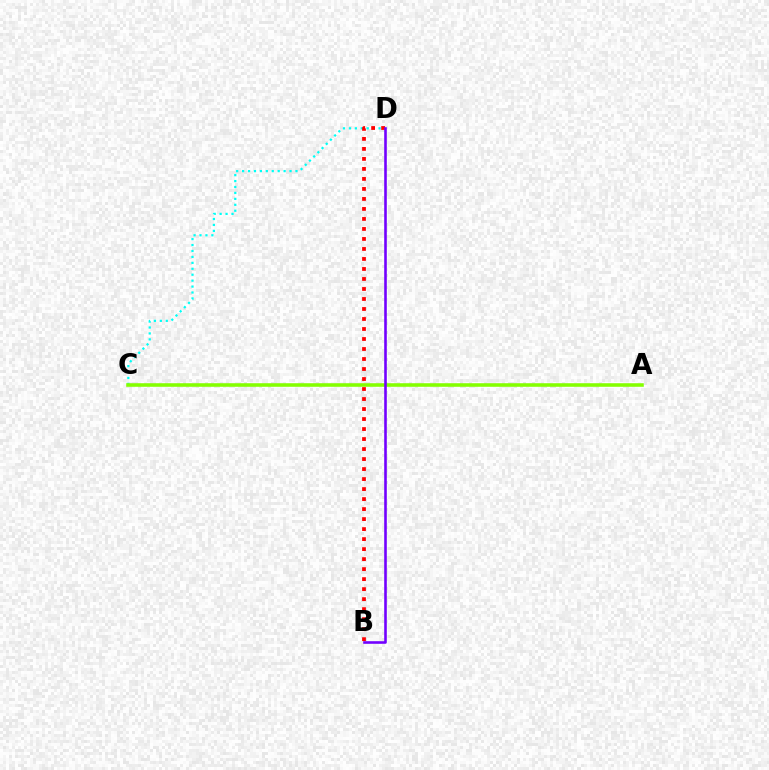{('C', 'D'): [{'color': '#00fff6', 'line_style': 'dotted', 'thickness': 1.61}], ('A', 'C'): [{'color': '#84ff00', 'line_style': 'solid', 'thickness': 2.56}], ('B', 'D'): [{'color': '#ff0000', 'line_style': 'dotted', 'thickness': 2.72}, {'color': '#7200ff', 'line_style': 'solid', 'thickness': 1.87}]}